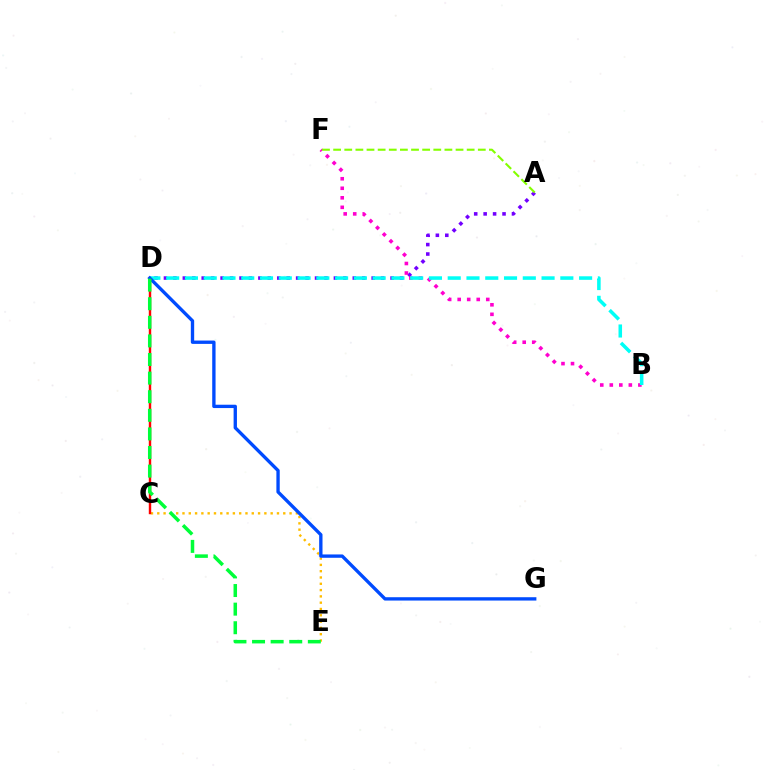{('A', 'D'): [{'color': '#7200ff', 'line_style': 'dotted', 'thickness': 2.57}], ('B', 'F'): [{'color': '#ff00cf', 'line_style': 'dotted', 'thickness': 2.59}], ('C', 'E'): [{'color': '#ffbd00', 'line_style': 'dotted', 'thickness': 1.71}], ('C', 'D'): [{'color': '#ff0000', 'line_style': 'solid', 'thickness': 1.75}], ('B', 'D'): [{'color': '#00fff6', 'line_style': 'dashed', 'thickness': 2.55}], ('D', 'G'): [{'color': '#004bff', 'line_style': 'solid', 'thickness': 2.41}], ('D', 'E'): [{'color': '#00ff39', 'line_style': 'dashed', 'thickness': 2.53}], ('A', 'F'): [{'color': '#84ff00', 'line_style': 'dashed', 'thickness': 1.51}]}